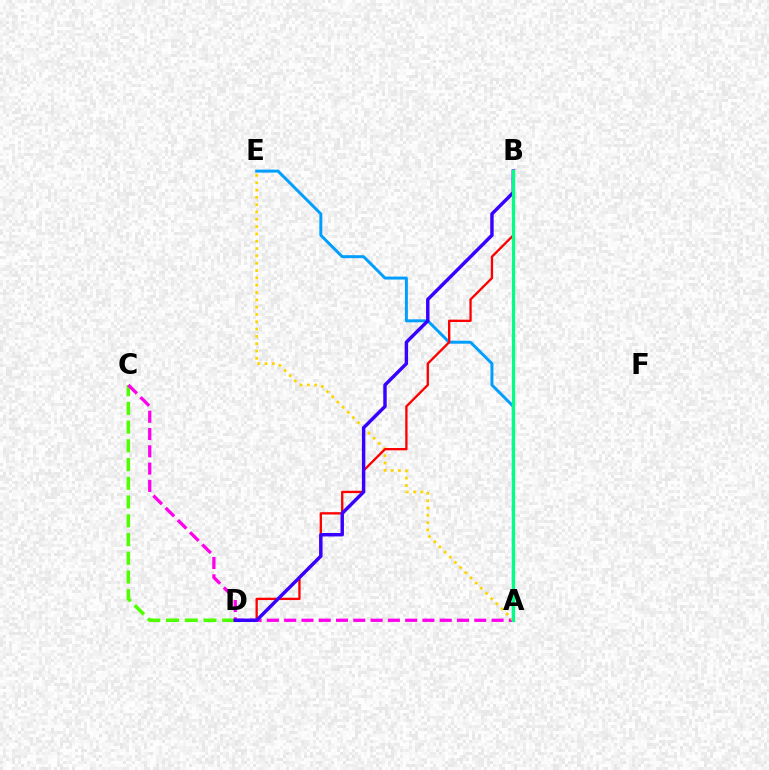{('C', 'D'): [{'color': '#4fff00', 'line_style': 'dashed', 'thickness': 2.55}], ('A', 'E'): [{'color': '#009eff', 'line_style': 'solid', 'thickness': 2.12}, {'color': '#ffd500', 'line_style': 'dotted', 'thickness': 1.99}], ('A', 'C'): [{'color': '#ff00ed', 'line_style': 'dashed', 'thickness': 2.35}], ('B', 'D'): [{'color': '#ff0000', 'line_style': 'solid', 'thickness': 1.68}, {'color': '#3700ff', 'line_style': 'solid', 'thickness': 2.47}], ('A', 'B'): [{'color': '#00ff86', 'line_style': 'solid', 'thickness': 2.32}]}